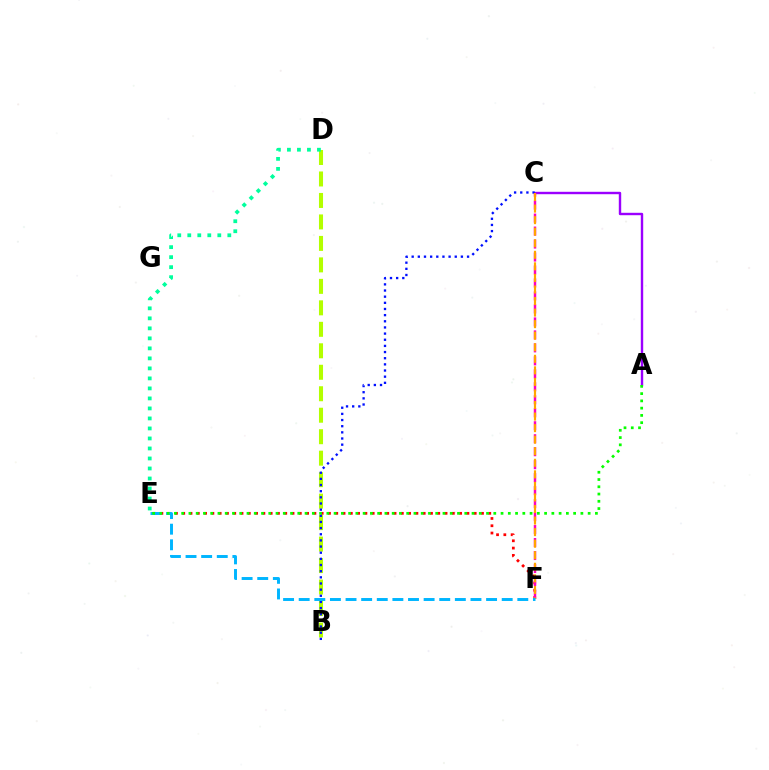{('E', 'F'): [{'color': '#ff0000', 'line_style': 'dotted', 'thickness': 1.98}, {'color': '#00b5ff', 'line_style': 'dashed', 'thickness': 2.12}], ('A', 'C'): [{'color': '#9b00ff', 'line_style': 'solid', 'thickness': 1.73}], ('B', 'D'): [{'color': '#b3ff00', 'line_style': 'dashed', 'thickness': 2.92}], ('B', 'C'): [{'color': '#0010ff', 'line_style': 'dotted', 'thickness': 1.67}], ('C', 'F'): [{'color': '#ff00bd', 'line_style': 'dashed', 'thickness': 1.76}, {'color': '#ffa500', 'line_style': 'dashed', 'thickness': 1.57}], ('D', 'E'): [{'color': '#00ff9d', 'line_style': 'dotted', 'thickness': 2.72}], ('A', 'E'): [{'color': '#08ff00', 'line_style': 'dotted', 'thickness': 1.97}]}